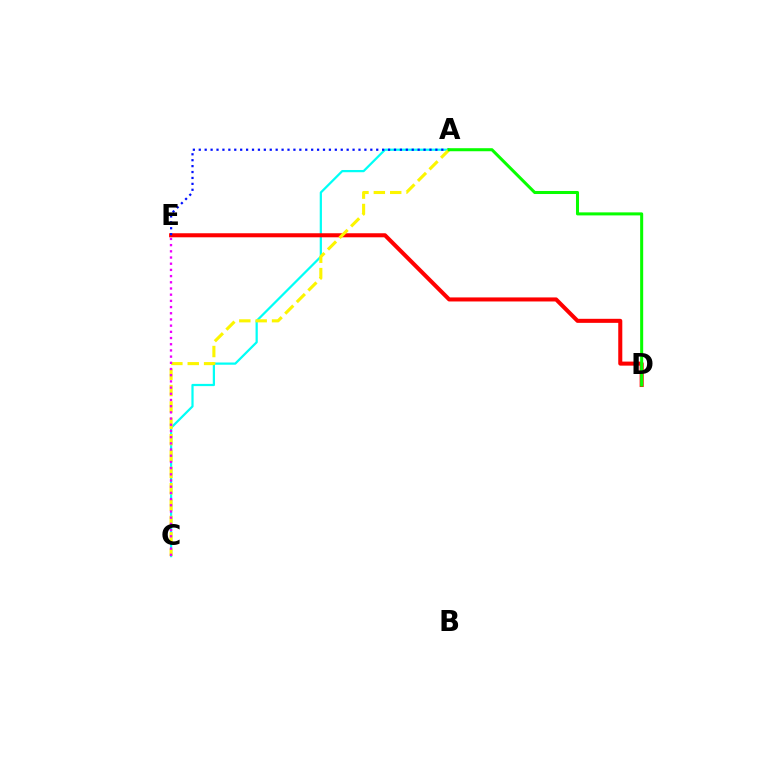{('A', 'C'): [{'color': '#00fff6', 'line_style': 'solid', 'thickness': 1.6}, {'color': '#fcf500', 'line_style': 'dashed', 'thickness': 2.22}], ('D', 'E'): [{'color': '#ff0000', 'line_style': 'solid', 'thickness': 2.91}], ('A', 'E'): [{'color': '#0010ff', 'line_style': 'dotted', 'thickness': 1.61}], ('C', 'E'): [{'color': '#ee00ff', 'line_style': 'dotted', 'thickness': 1.68}], ('A', 'D'): [{'color': '#08ff00', 'line_style': 'solid', 'thickness': 2.19}]}